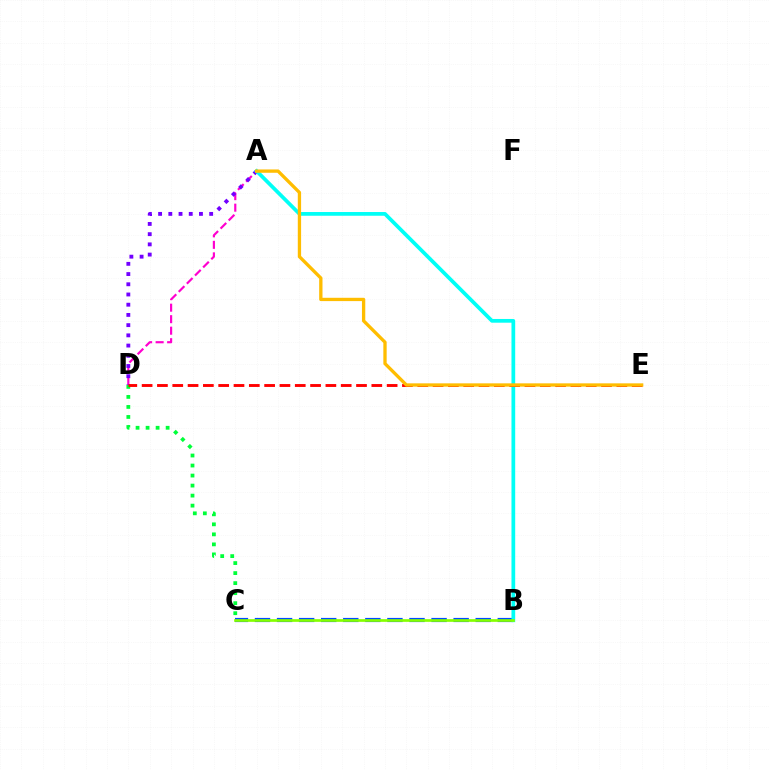{('A', 'D'): [{'color': '#ff00cf', 'line_style': 'dashed', 'thickness': 1.56}, {'color': '#7200ff', 'line_style': 'dotted', 'thickness': 2.78}], ('C', 'D'): [{'color': '#00ff39', 'line_style': 'dotted', 'thickness': 2.72}], ('B', 'C'): [{'color': '#004bff', 'line_style': 'dashed', 'thickness': 3.0}, {'color': '#84ff00', 'line_style': 'solid', 'thickness': 1.94}], ('A', 'B'): [{'color': '#00fff6', 'line_style': 'solid', 'thickness': 2.68}], ('D', 'E'): [{'color': '#ff0000', 'line_style': 'dashed', 'thickness': 2.08}], ('A', 'E'): [{'color': '#ffbd00', 'line_style': 'solid', 'thickness': 2.39}]}